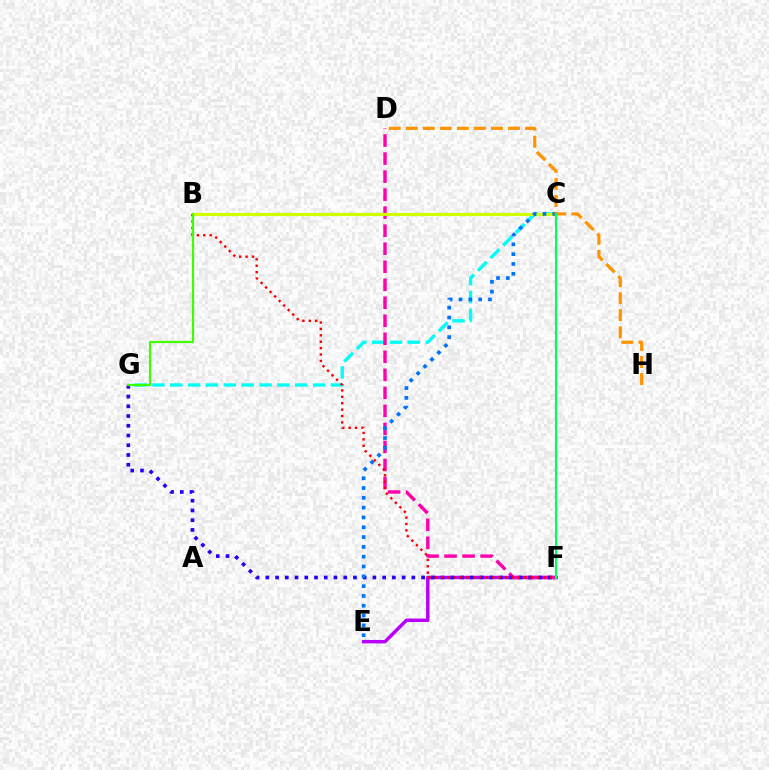{('E', 'F'): [{'color': '#b900ff', 'line_style': 'solid', 'thickness': 2.47}], ('C', 'G'): [{'color': '#00fff6', 'line_style': 'dashed', 'thickness': 2.43}], ('D', 'F'): [{'color': '#ff00ac', 'line_style': 'dashed', 'thickness': 2.45}], ('F', 'G'): [{'color': '#2500ff', 'line_style': 'dotted', 'thickness': 2.65}], ('B', 'C'): [{'color': '#d1ff00', 'line_style': 'solid', 'thickness': 2.26}], ('C', 'E'): [{'color': '#0074ff', 'line_style': 'dotted', 'thickness': 2.66}], ('B', 'F'): [{'color': '#ff0000', 'line_style': 'dotted', 'thickness': 1.74}], ('D', 'H'): [{'color': '#ff9400', 'line_style': 'dashed', 'thickness': 2.31}], ('B', 'G'): [{'color': '#3dff00', 'line_style': 'solid', 'thickness': 1.57}], ('C', 'F'): [{'color': '#00ff5c', 'line_style': 'solid', 'thickness': 1.55}]}